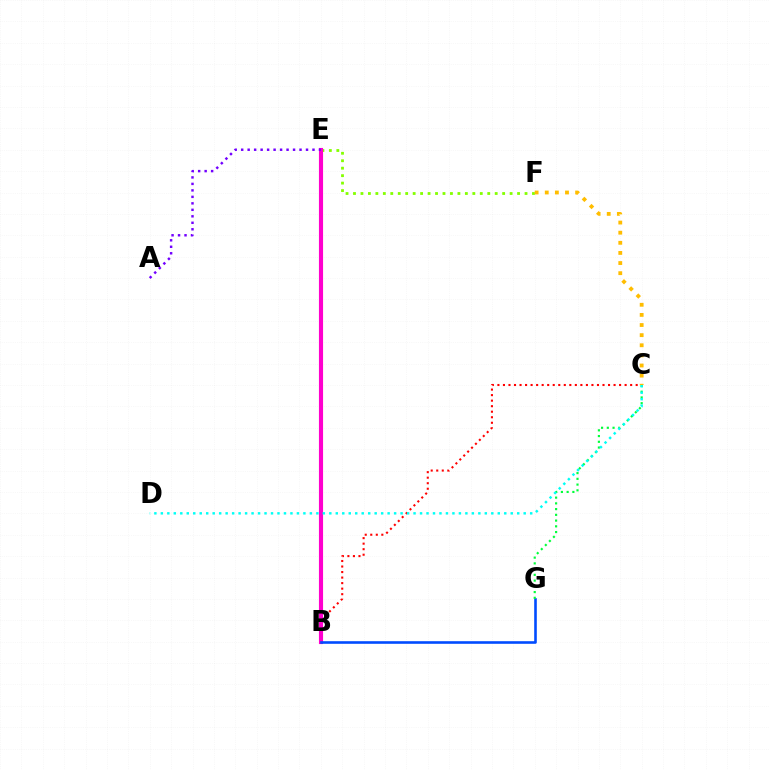{('B', 'C'): [{'color': '#ff0000', 'line_style': 'dotted', 'thickness': 1.5}], ('E', 'F'): [{'color': '#84ff00', 'line_style': 'dotted', 'thickness': 2.03}], ('B', 'E'): [{'color': '#ff00cf', 'line_style': 'solid', 'thickness': 2.97}], ('B', 'G'): [{'color': '#004bff', 'line_style': 'solid', 'thickness': 1.87}], ('C', 'G'): [{'color': '#00ff39', 'line_style': 'dotted', 'thickness': 1.56}], ('C', 'D'): [{'color': '#00fff6', 'line_style': 'dotted', 'thickness': 1.76}], ('A', 'E'): [{'color': '#7200ff', 'line_style': 'dotted', 'thickness': 1.76}], ('C', 'F'): [{'color': '#ffbd00', 'line_style': 'dotted', 'thickness': 2.75}]}